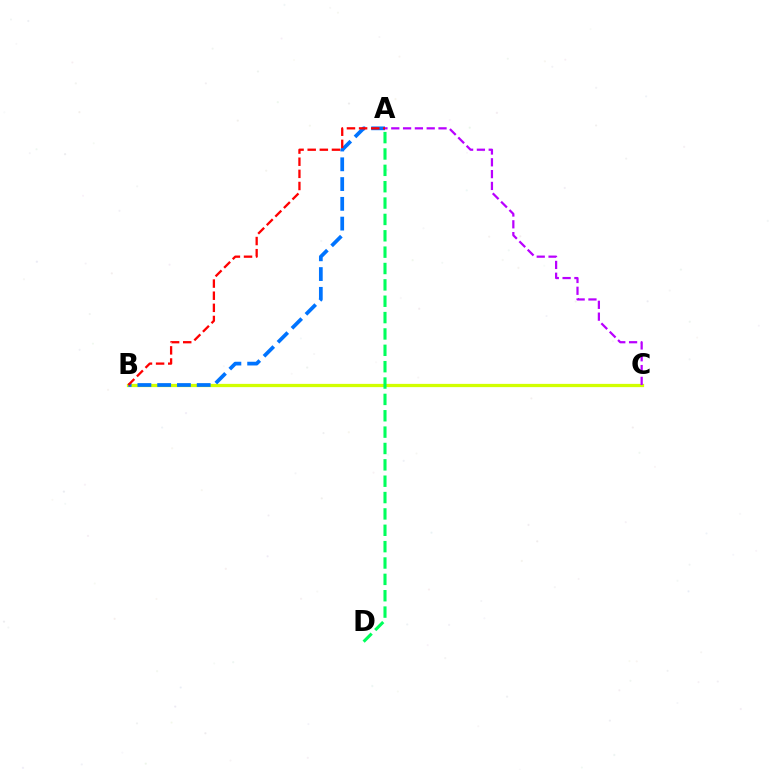{('B', 'C'): [{'color': '#d1ff00', 'line_style': 'solid', 'thickness': 2.35}], ('A', 'B'): [{'color': '#0074ff', 'line_style': 'dashed', 'thickness': 2.69}, {'color': '#ff0000', 'line_style': 'dashed', 'thickness': 1.65}], ('A', 'D'): [{'color': '#00ff5c', 'line_style': 'dashed', 'thickness': 2.22}], ('A', 'C'): [{'color': '#b900ff', 'line_style': 'dashed', 'thickness': 1.6}]}